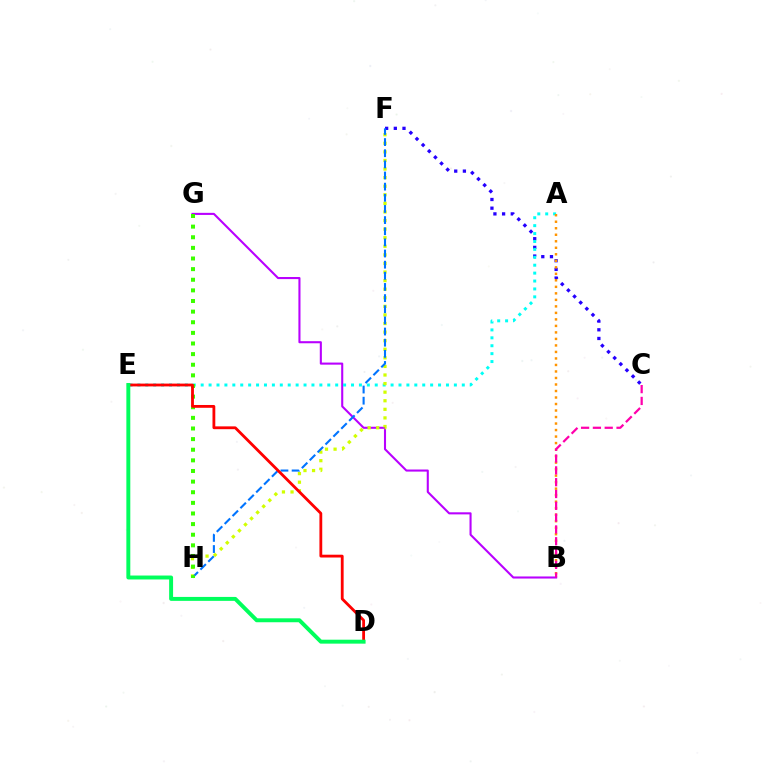{('C', 'F'): [{'color': '#2500ff', 'line_style': 'dotted', 'thickness': 2.36}], ('B', 'G'): [{'color': '#b900ff', 'line_style': 'solid', 'thickness': 1.5}], ('A', 'E'): [{'color': '#00fff6', 'line_style': 'dotted', 'thickness': 2.15}], ('A', 'B'): [{'color': '#ff9400', 'line_style': 'dotted', 'thickness': 1.77}], ('B', 'C'): [{'color': '#ff00ac', 'line_style': 'dashed', 'thickness': 1.6}], ('F', 'H'): [{'color': '#d1ff00', 'line_style': 'dotted', 'thickness': 2.33}, {'color': '#0074ff', 'line_style': 'dashed', 'thickness': 1.51}], ('G', 'H'): [{'color': '#3dff00', 'line_style': 'dotted', 'thickness': 2.89}], ('D', 'E'): [{'color': '#ff0000', 'line_style': 'solid', 'thickness': 2.02}, {'color': '#00ff5c', 'line_style': 'solid', 'thickness': 2.84}]}